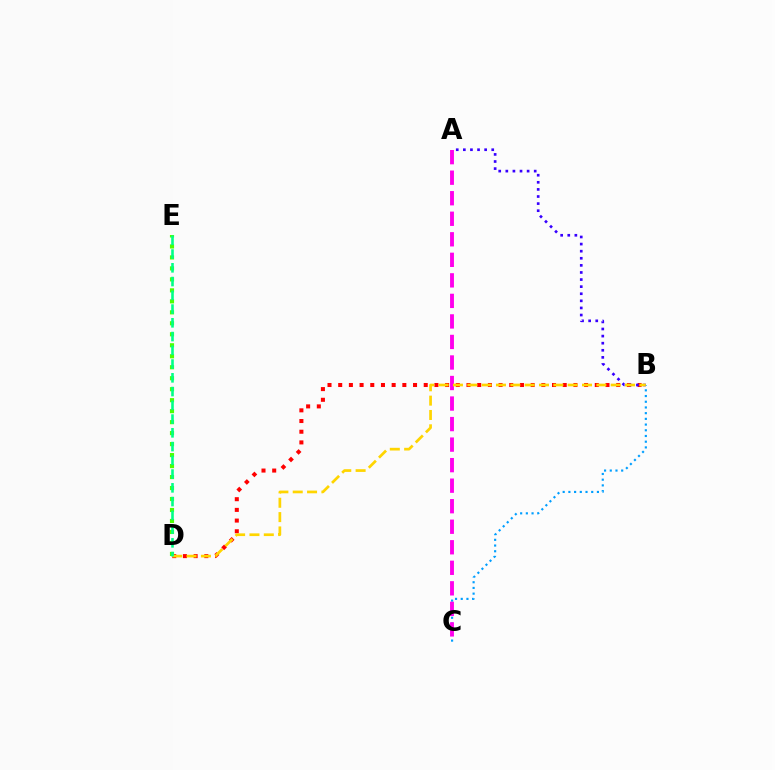{('B', 'C'): [{'color': '#009eff', 'line_style': 'dotted', 'thickness': 1.55}], ('A', 'C'): [{'color': '#ff00ed', 'line_style': 'dashed', 'thickness': 2.79}], ('B', 'D'): [{'color': '#ff0000', 'line_style': 'dotted', 'thickness': 2.9}, {'color': '#ffd500', 'line_style': 'dashed', 'thickness': 1.95}], ('A', 'B'): [{'color': '#3700ff', 'line_style': 'dotted', 'thickness': 1.93}], ('D', 'E'): [{'color': '#4fff00', 'line_style': 'dotted', 'thickness': 2.98}, {'color': '#00ff86', 'line_style': 'dashed', 'thickness': 1.87}]}